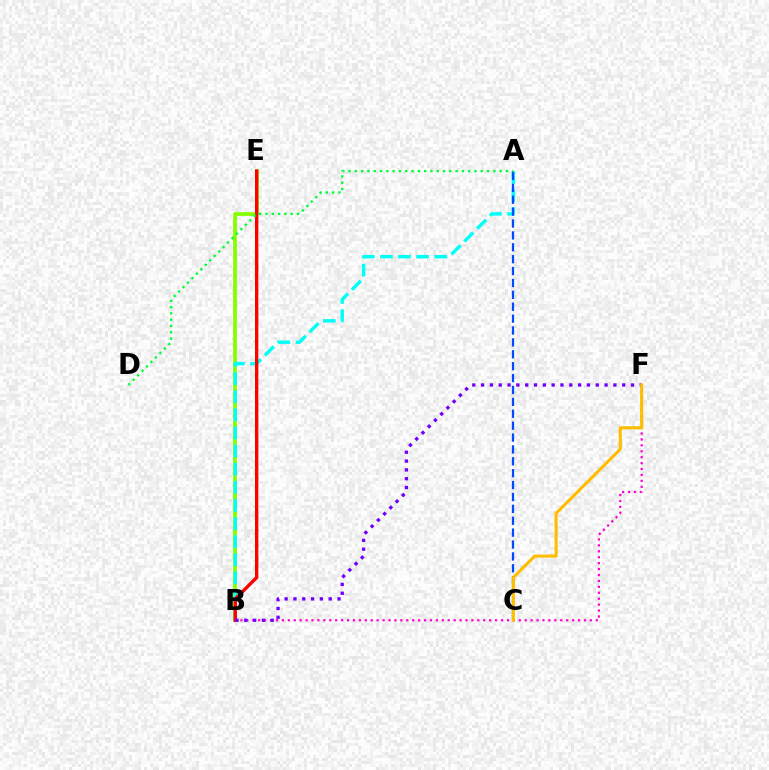{('B', 'E'): [{'color': '#84ff00', 'line_style': 'solid', 'thickness': 2.68}, {'color': '#ff0000', 'line_style': 'solid', 'thickness': 2.42}], ('A', 'B'): [{'color': '#00fff6', 'line_style': 'dashed', 'thickness': 2.46}], ('B', 'F'): [{'color': '#ff00cf', 'line_style': 'dotted', 'thickness': 1.61}, {'color': '#7200ff', 'line_style': 'dotted', 'thickness': 2.4}], ('A', 'C'): [{'color': '#004bff', 'line_style': 'dashed', 'thickness': 1.62}], ('A', 'D'): [{'color': '#00ff39', 'line_style': 'dotted', 'thickness': 1.71}], ('C', 'F'): [{'color': '#ffbd00', 'line_style': 'solid', 'thickness': 2.21}]}